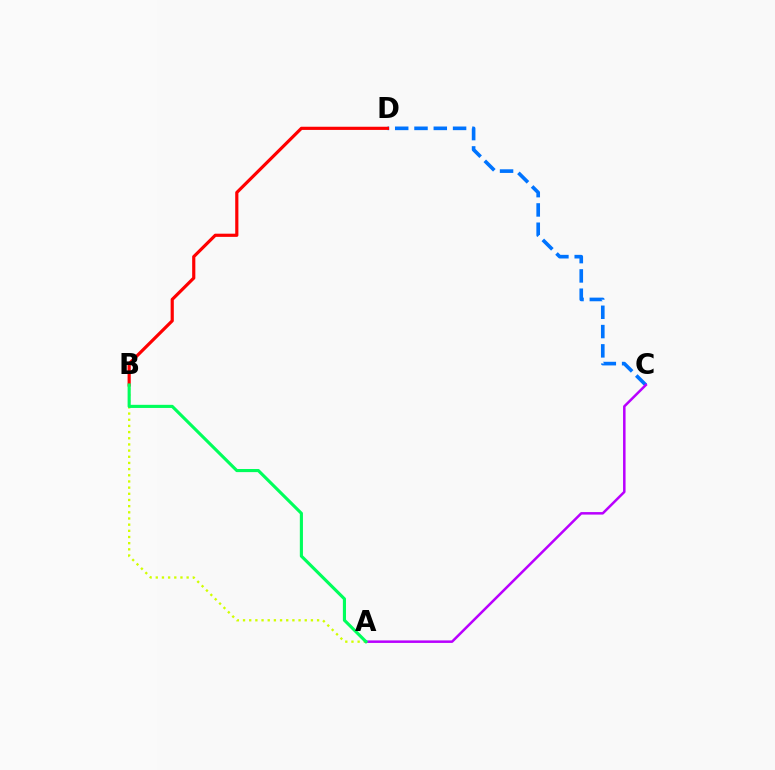{('A', 'B'): [{'color': '#d1ff00', 'line_style': 'dotted', 'thickness': 1.68}, {'color': '#00ff5c', 'line_style': 'solid', 'thickness': 2.25}], ('C', 'D'): [{'color': '#0074ff', 'line_style': 'dashed', 'thickness': 2.62}], ('A', 'C'): [{'color': '#b900ff', 'line_style': 'solid', 'thickness': 1.81}], ('B', 'D'): [{'color': '#ff0000', 'line_style': 'solid', 'thickness': 2.29}]}